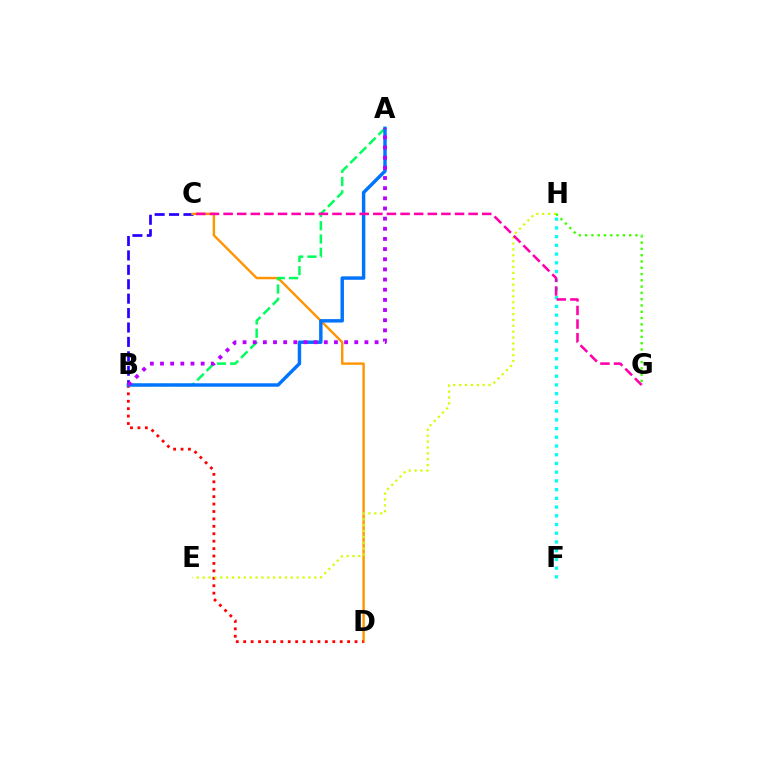{('F', 'H'): [{'color': '#00fff6', 'line_style': 'dotted', 'thickness': 2.37}], ('B', 'C'): [{'color': '#2500ff', 'line_style': 'dashed', 'thickness': 1.96}], ('C', 'D'): [{'color': '#ff9400', 'line_style': 'solid', 'thickness': 1.73}], ('B', 'D'): [{'color': '#ff0000', 'line_style': 'dotted', 'thickness': 2.02}], ('E', 'H'): [{'color': '#d1ff00', 'line_style': 'dotted', 'thickness': 1.6}], ('A', 'B'): [{'color': '#00ff5c', 'line_style': 'dashed', 'thickness': 1.8}, {'color': '#0074ff', 'line_style': 'solid', 'thickness': 2.47}, {'color': '#b900ff', 'line_style': 'dotted', 'thickness': 2.76}], ('G', 'H'): [{'color': '#3dff00', 'line_style': 'dotted', 'thickness': 1.71}], ('C', 'G'): [{'color': '#ff00ac', 'line_style': 'dashed', 'thickness': 1.85}]}